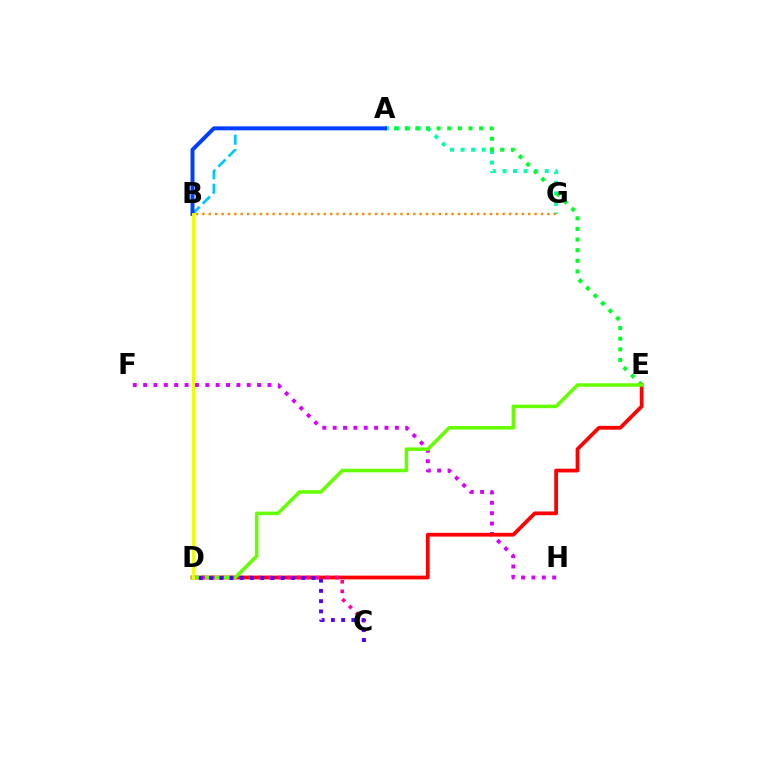{('A', 'B'): [{'color': '#00c7ff', 'line_style': 'dashed', 'thickness': 1.97}, {'color': '#003fff', 'line_style': 'solid', 'thickness': 2.84}], ('F', 'H'): [{'color': '#d600ff', 'line_style': 'dotted', 'thickness': 2.82}], ('A', 'G'): [{'color': '#00ffaf', 'line_style': 'dotted', 'thickness': 2.87}], ('A', 'E'): [{'color': '#00ff27', 'line_style': 'dotted', 'thickness': 2.89}], ('D', 'E'): [{'color': '#ff0000', 'line_style': 'solid', 'thickness': 2.7}, {'color': '#66ff00', 'line_style': 'solid', 'thickness': 2.54}], ('C', 'D'): [{'color': '#ff00a0', 'line_style': 'dotted', 'thickness': 2.6}, {'color': '#4f00ff', 'line_style': 'dotted', 'thickness': 2.78}], ('B', 'G'): [{'color': '#ff8800', 'line_style': 'dotted', 'thickness': 1.74}], ('B', 'D'): [{'color': '#eeff00', 'line_style': 'solid', 'thickness': 2.1}]}